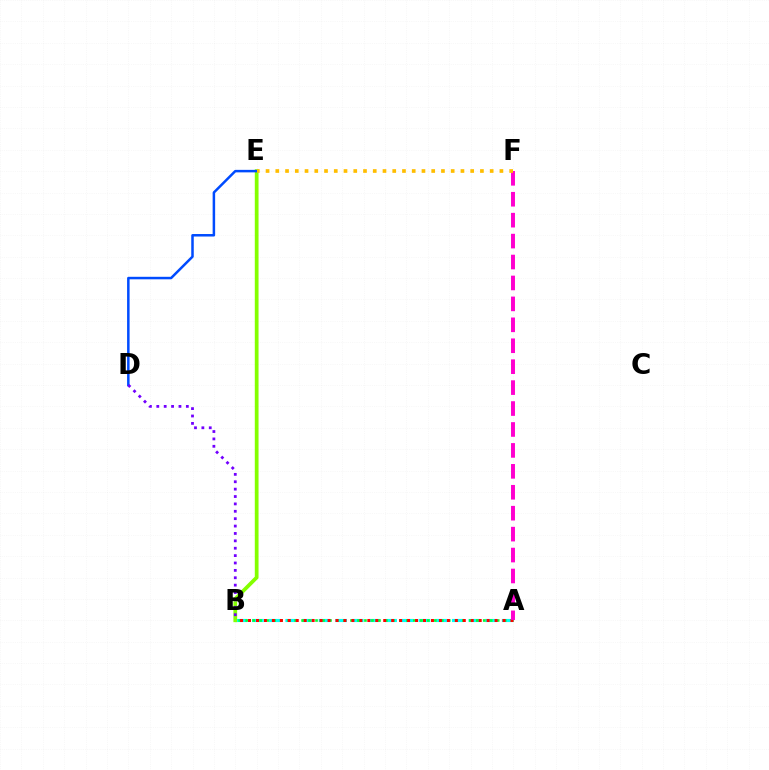{('A', 'B'): [{'color': '#00fff6', 'line_style': 'dashed', 'thickness': 2.26}, {'color': '#00ff39', 'line_style': 'dotted', 'thickness': 1.9}, {'color': '#ff0000', 'line_style': 'dotted', 'thickness': 2.16}], ('B', 'E'): [{'color': '#84ff00', 'line_style': 'solid', 'thickness': 2.69}], ('D', 'E'): [{'color': '#004bff', 'line_style': 'solid', 'thickness': 1.8}], ('B', 'D'): [{'color': '#7200ff', 'line_style': 'dotted', 'thickness': 2.01}], ('A', 'F'): [{'color': '#ff00cf', 'line_style': 'dashed', 'thickness': 2.84}], ('E', 'F'): [{'color': '#ffbd00', 'line_style': 'dotted', 'thickness': 2.65}]}